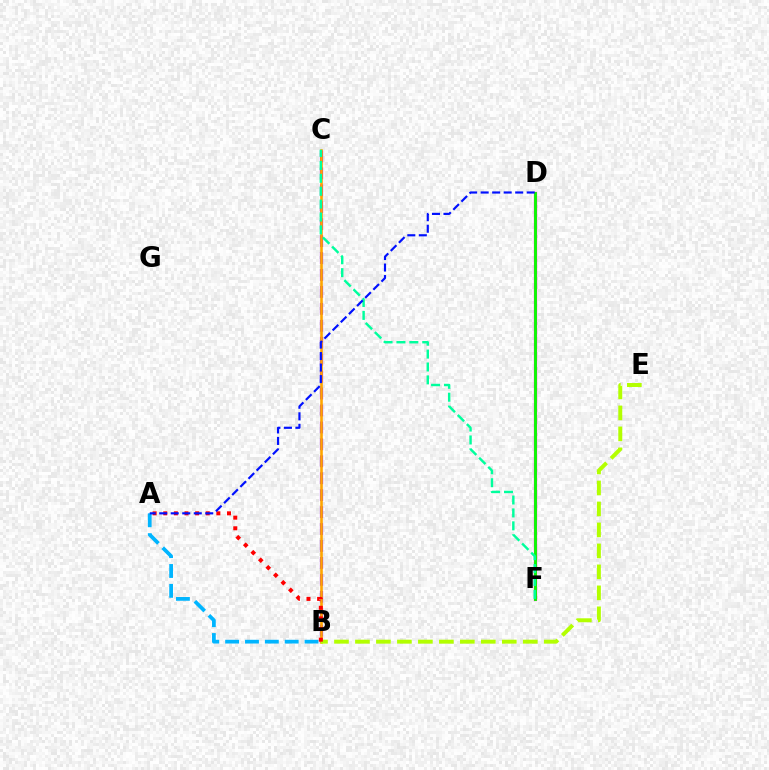{('D', 'F'): [{'color': '#ff00bd', 'line_style': 'solid', 'thickness': 2.33}, {'color': '#08ff00', 'line_style': 'solid', 'thickness': 2.04}], ('B', 'C'): [{'color': '#9b00ff', 'line_style': 'dashed', 'thickness': 2.3}, {'color': '#ffa500', 'line_style': 'solid', 'thickness': 1.88}], ('A', 'B'): [{'color': '#00b5ff', 'line_style': 'dashed', 'thickness': 2.7}, {'color': '#ff0000', 'line_style': 'dotted', 'thickness': 2.89}], ('B', 'E'): [{'color': '#b3ff00', 'line_style': 'dashed', 'thickness': 2.85}], ('C', 'F'): [{'color': '#00ff9d', 'line_style': 'dashed', 'thickness': 1.75}], ('A', 'D'): [{'color': '#0010ff', 'line_style': 'dashed', 'thickness': 1.56}]}